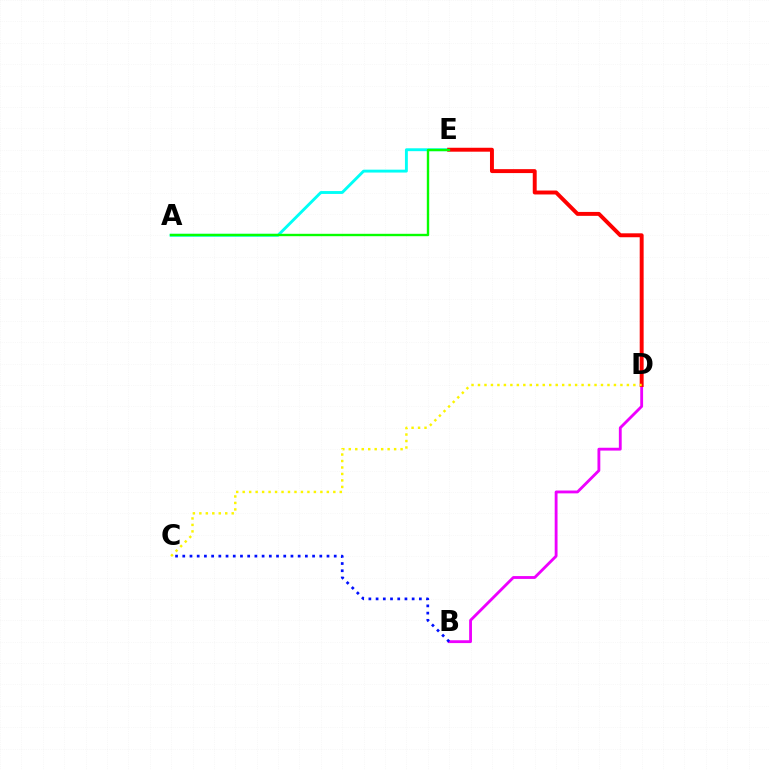{('A', 'E'): [{'color': '#00fff6', 'line_style': 'solid', 'thickness': 2.08}, {'color': '#08ff00', 'line_style': 'solid', 'thickness': 1.71}], ('B', 'D'): [{'color': '#ee00ff', 'line_style': 'solid', 'thickness': 2.04}], ('D', 'E'): [{'color': '#ff0000', 'line_style': 'solid', 'thickness': 2.83}], ('C', 'D'): [{'color': '#fcf500', 'line_style': 'dotted', 'thickness': 1.76}], ('B', 'C'): [{'color': '#0010ff', 'line_style': 'dotted', 'thickness': 1.96}]}